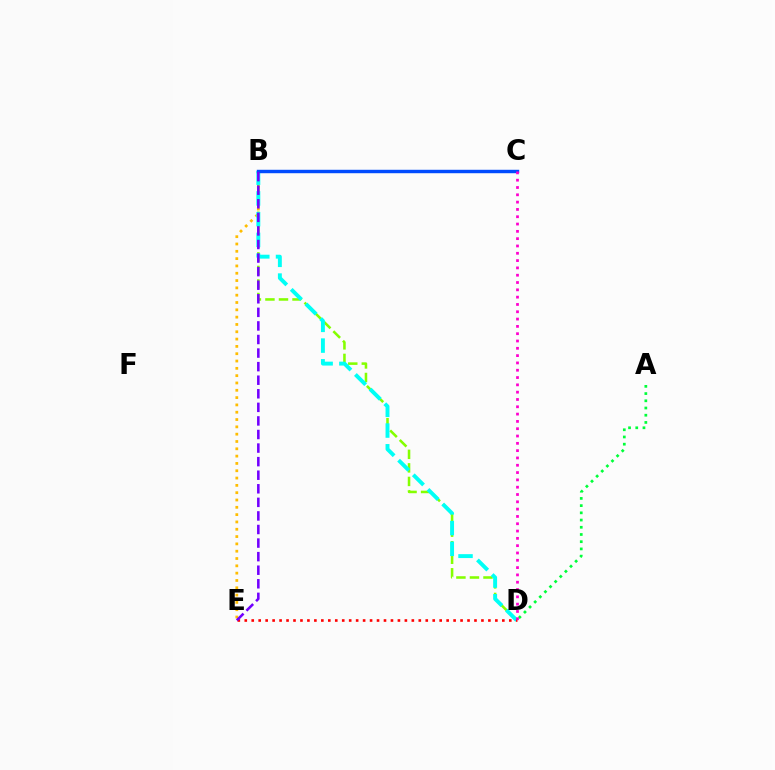{('B', 'D'): [{'color': '#84ff00', 'line_style': 'dashed', 'thickness': 1.84}, {'color': '#00fff6', 'line_style': 'dashed', 'thickness': 2.82}], ('A', 'D'): [{'color': '#00ff39', 'line_style': 'dotted', 'thickness': 1.96}], ('B', 'E'): [{'color': '#ffbd00', 'line_style': 'dotted', 'thickness': 1.99}, {'color': '#7200ff', 'line_style': 'dashed', 'thickness': 1.84}], ('B', 'C'): [{'color': '#004bff', 'line_style': 'solid', 'thickness': 2.47}], ('D', 'E'): [{'color': '#ff0000', 'line_style': 'dotted', 'thickness': 1.89}], ('C', 'D'): [{'color': '#ff00cf', 'line_style': 'dotted', 'thickness': 1.99}]}